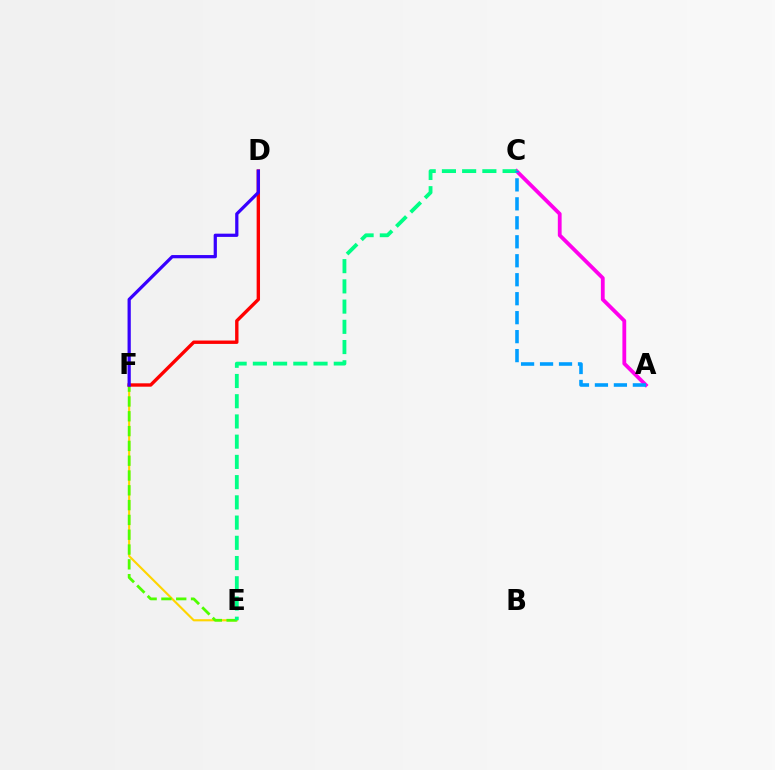{('A', 'C'): [{'color': '#ff00ed', 'line_style': 'solid', 'thickness': 2.74}, {'color': '#009eff', 'line_style': 'dashed', 'thickness': 2.58}], ('E', 'F'): [{'color': '#ffd500', 'line_style': 'solid', 'thickness': 1.54}, {'color': '#4fff00', 'line_style': 'dashed', 'thickness': 2.01}], ('C', 'E'): [{'color': '#00ff86', 'line_style': 'dashed', 'thickness': 2.75}], ('D', 'F'): [{'color': '#ff0000', 'line_style': 'solid', 'thickness': 2.43}, {'color': '#3700ff', 'line_style': 'solid', 'thickness': 2.33}]}